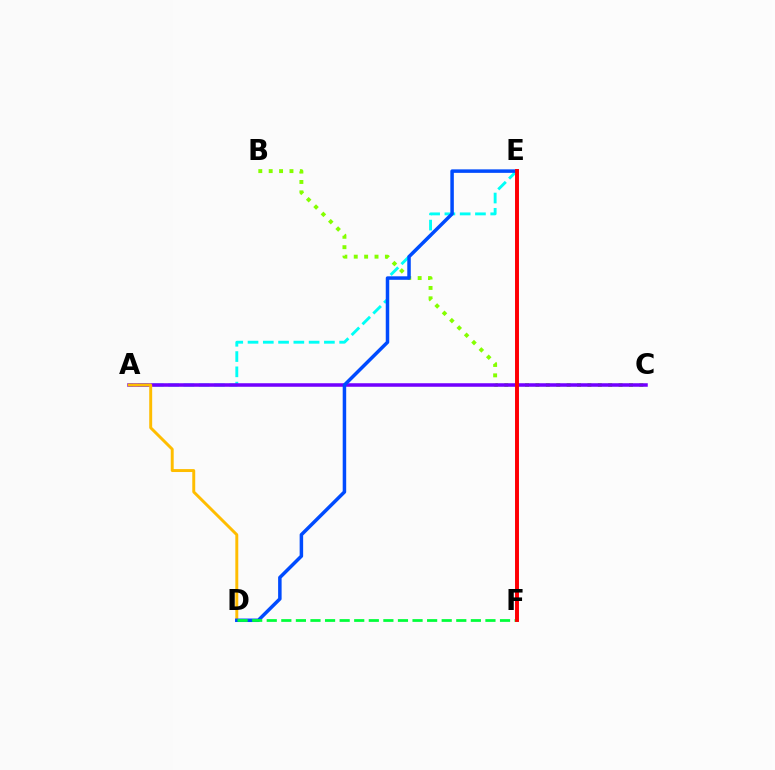{('E', 'F'): [{'color': '#ff00cf', 'line_style': 'solid', 'thickness': 2.56}, {'color': '#ff0000', 'line_style': 'solid', 'thickness': 2.79}], ('B', 'C'): [{'color': '#84ff00', 'line_style': 'dotted', 'thickness': 2.82}], ('A', 'E'): [{'color': '#00fff6', 'line_style': 'dashed', 'thickness': 2.07}], ('A', 'C'): [{'color': '#7200ff', 'line_style': 'solid', 'thickness': 2.54}], ('A', 'D'): [{'color': '#ffbd00', 'line_style': 'solid', 'thickness': 2.12}], ('D', 'E'): [{'color': '#004bff', 'line_style': 'solid', 'thickness': 2.52}], ('D', 'F'): [{'color': '#00ff39', 'line_style': 'dashed', 'thickness': 1.98}]}